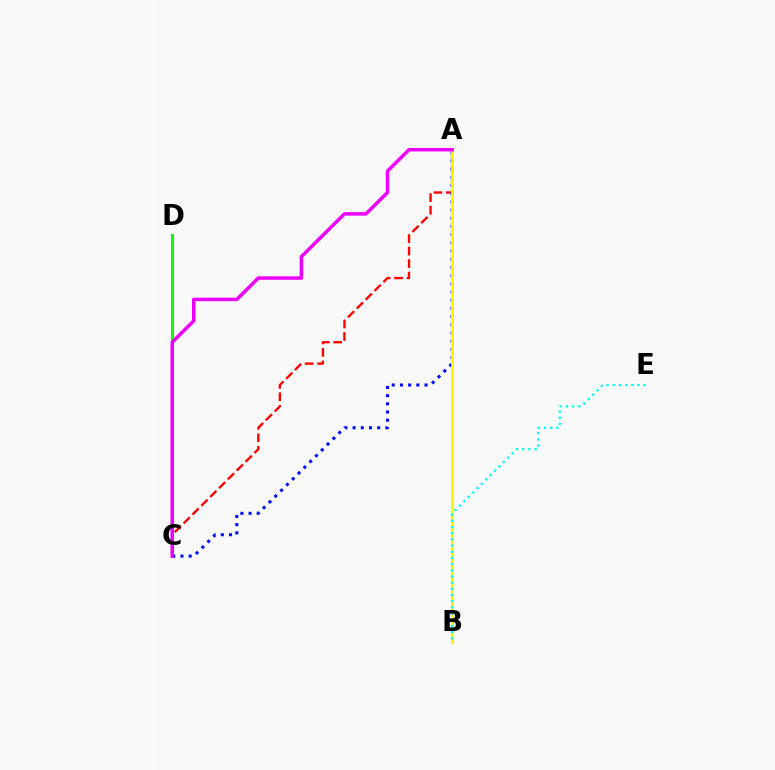{('C', 'D'): [{'color': '#08ff00', 'line_style': 'solid', 'thickness': 2.14}], ('A', 'C'): [{'color': '#ff0000', 'line_style': 'dashed', 'thickness': 1.7}, {'color': '#0010ff', 'line_style': 'dotted', 'thickness': 2.23}, {'color': '#ee00ff', 'line_style': 'solid', 'thickness': 2.52}], ('A', 'B'): [{'color': '#fcf500', 'line_style': 'solid', 'thickness': 2.07}], ('B', 'E'): [{'color': '#00fff6', 'line_style': 'dotted', 'thickness': 1.68}]}